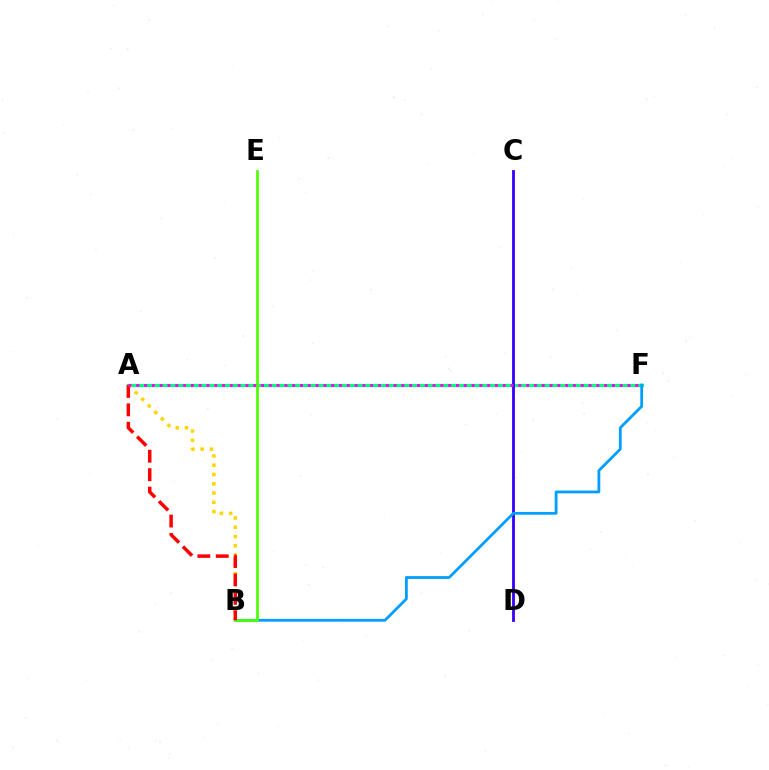{('A', 'F'): [{'color': '#00ff86', 'line_style': 'solid', 'thickness': 2.36}, {'color': '#ff00ed', 'line_style': 'dotted', 'thickness': 2.12}], ('C', 'D'): [{'color': '#3700ff', 'line_style': 'solid', 'thickness': 2.02}], ('B', 'F'): [{'color': '#009eff', 'line_style': 'solid', 'thickness': 2.0}], ('B', 'E'): [{'color': '#4fff00', 'line_style': 'solid', 'thickness': 1.95}], ('A', 'B'): [{'color': '#ffd500', 'line_style': 'dotted', 'thickness': 2.52}, {'color': '#ff0000', 'line_style': 'dashed', 'thickness': 2.5}]}